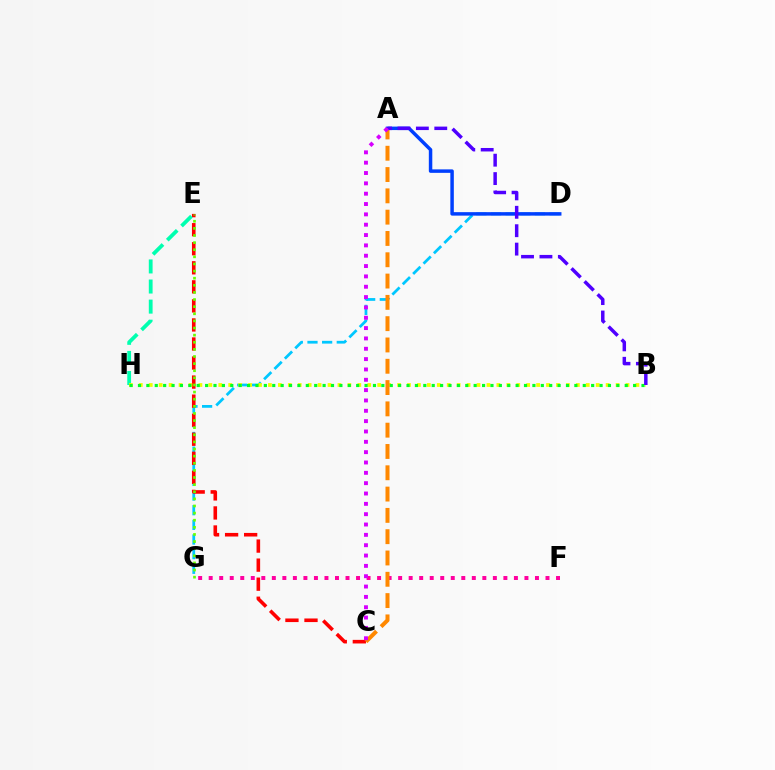{('D', 'G'): [{'color': '#00c7ff', 'line_style': 'dashed', 'thickness': 1.99}], ('C', 'E'): [{'color': '#ff0000', 'line_style': 'dashed', 'thickness': 2.59}], ('E', 'H'): [{'color': '#00ffaf', 'line_style': 'dashed', 'thickness': 2.73}], ('B', 'H'): [{'color': '#eeff00', 'line_style': 'dotted', 'thickness': 2.7}, {'color': '#00ff27', 'line_style': 'dotted', 'thickness': 2.28}], ('F', 'G'): [{'color': '#ff00a0', 'line_style': 'dotted', 'thickness': 2.86}], ('E', 'G'): [{'color': '#66ff00', 'line_style': 'dotted', 'thickness': 1.93}], ('A', 'D'): [{'color': '#003fff', 'line_style': 'solid', 'thickness': 2.5}], ('A', 'C'): [{'color': '#ff8800', 'line_style': 'dashed', 'thickness': 2.89}, {'color': '#d600ff', 'line_style': 'dotted', 'thickness': 2.81}], ('A', 'B'): [{'color': '#4f00ff', 'line_style': 'dashed', 'thickness': 2.5}]}